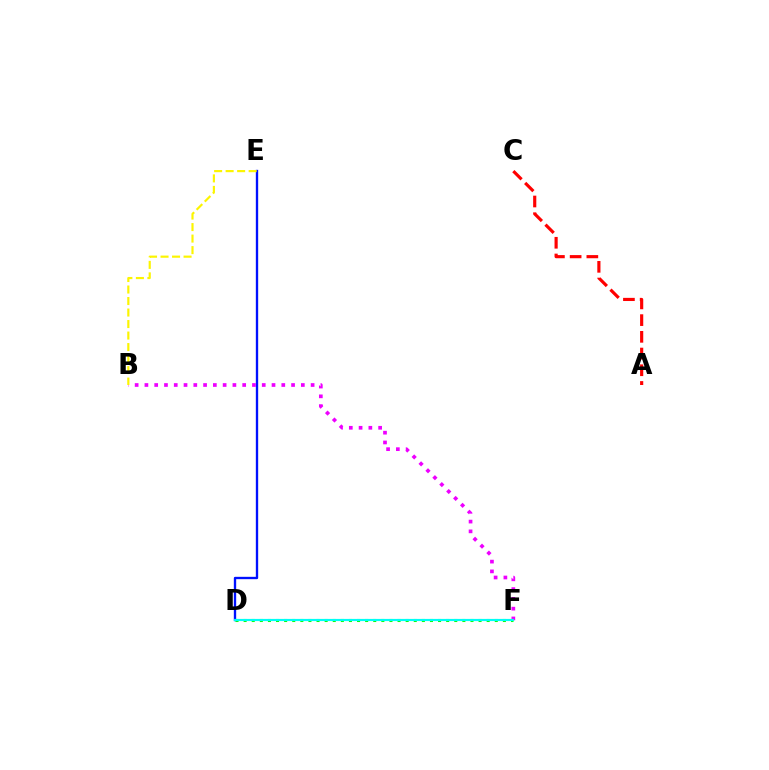{('D', 'F'): [{'color': '#08ff00', 'line_style': 'dotted', 'thickness': 2.2}, {'color': '#00fff6', 'line_style': 'solid', 'thickness': 1.57}], ('D', 'E'): [{'color': '#0010ff', 'line_style': 'solid', 'thickness': 1.69}], ('B', 'F'): [{'color': '#ee00ff', 'line_style': 'dotted', 'thickness': 2.66}], ('A', 'C'): [{'color': '#ff0000', 'line_style': 'dashed', 'thickness': 2.27}], ('B', 'E'): [{'color': '#fcf500', 'line_style': 'dashed', 'thickness': 1.56}]}